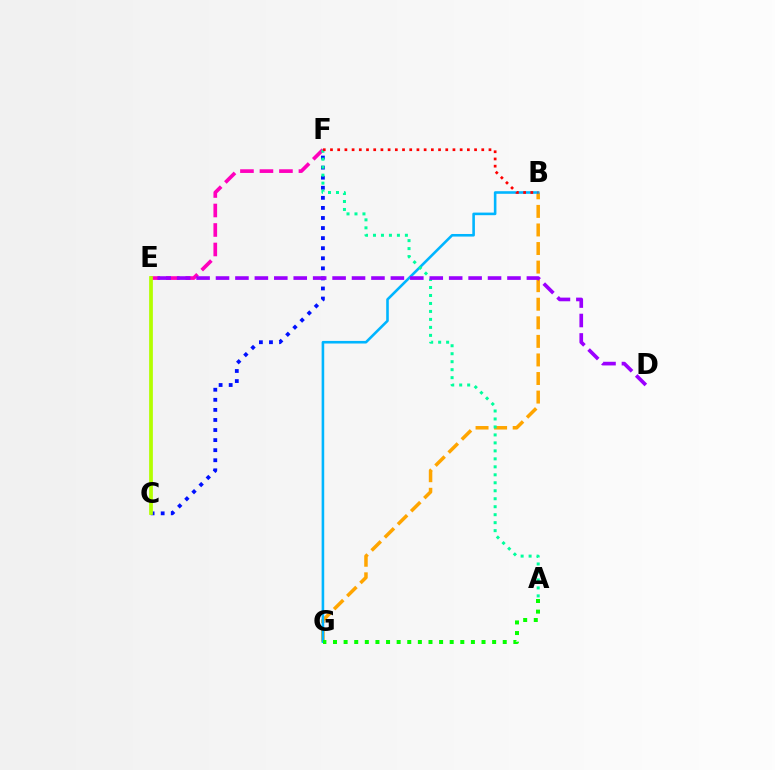{('E', 'F'): [{'color': '#ff00bd', 'line_style': 'dashed', 'thickness': 2.65}], ('B', 'G'): [{'color': '#ffa500', 'line_style': 'dashed', 'thickness': 2.52}, {'color': '#00b5ff', 'line_style': 'solid', 'thickness': 1.87}], ('C', 'F'): [{'color': '#0010ff', 'line_style': 'dotted', 'thickness': 2.74}], ('A', 'F'): [{'color': '#00ff9d', 'line_style': 'dotted', 'thickness': 2.17}], ('D', 'E'): [{'color': '#9b00ff', 'line_style': 'dashed', 'thickness': 2.64}], ('A', 'G'): [{'color': '#08ff00', 'line_style': 'dotted', 'thickness': 2.88}], ('C', 'E'): [{'color': '#b3ff00', 'line_style': 'solid', 'thickness': 2.7}], ('B', 'F'): [{'color': '#ff0000', 'line_style': 'dotted', 'thickness': 1.96}]}